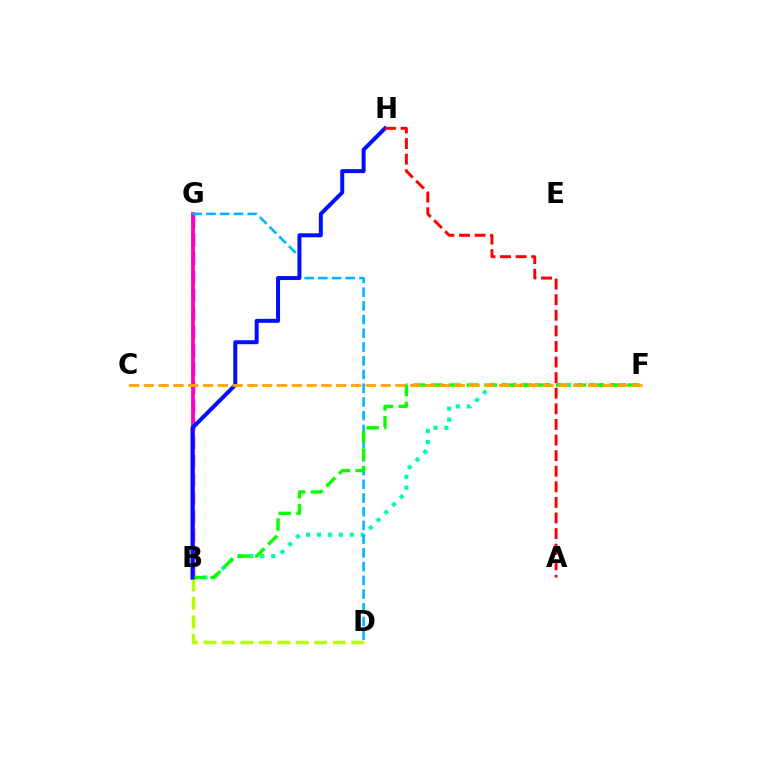{('B', 'G'): [{'color': '#9b00ff', 'line_style': 'dashed', 'thickness': 2.51}, {'color': '#ff00bd', 'line_style': 'solid', 'thickness': 2.73}], ('B', 'F'): [{'color': '#00ff9d', 'line_style': 'dotted', 'thickness': 2.97}, {'color': '#08ff00', 'line_style': 'dashed', 'thickness': 2.43}], ('D', 'G'): [{'color': '#00b5ff', 'line_style': 'dashed', 'thickness': 1.86}], ('B', 'D'): [{'color': '#b3ff00', 'line_style': 'dashed', 'thickness': 2.51}], ('B', 'H'): [{'color': '#0010ff', 'line_style': 'solid', 'thickness': 2.88}], ('C', 'F'): [{'color': '#ffa500', 'line_style': 'dashed', 'thickness': 2.01}], ('A', 'H'): [{'color': '#ff0000', 'line_style': 'dashed', 'thickness': 2.12}]}